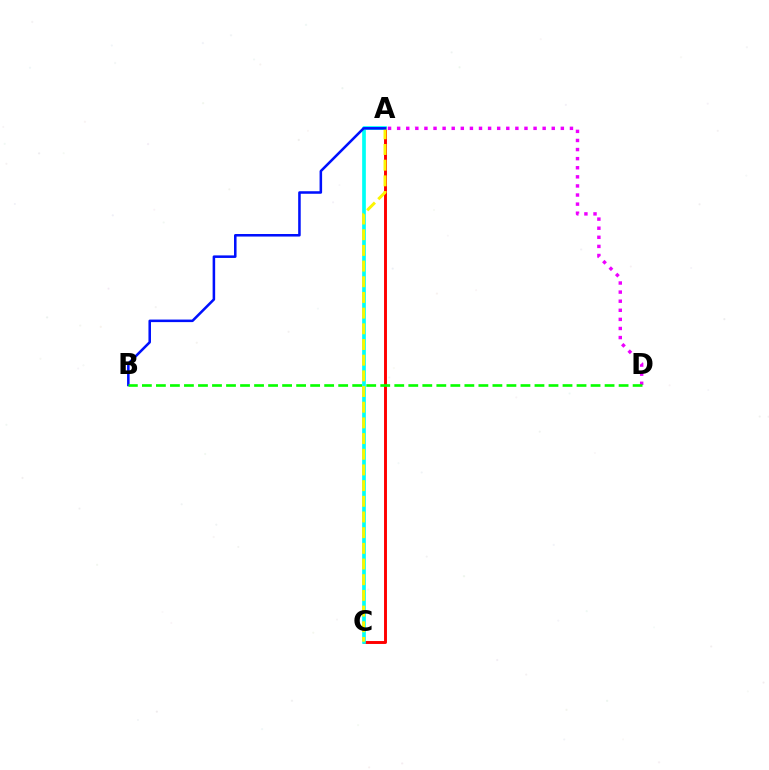{('A', 'C'): [{'color': '#ff0000', 'line_style': 'solid', 'thickness': 2.11}, {'color': '#00fff6', 'line_style': 'solid', 'thickness': 2.66}, {'color': '#fcf500', 'line_style': 'dashed', 'thickness': 2.13}], ('A', 'D'): [{'color': '#ee00ff', 'line_style': 'dotted', 'thickness': 2.47}], ('A', 'B'): [{'color': '#0010ff', 'line_style': 'solid', 'thickness': 1.83}], ('B', 'D'): [{'color': '#08ff00', 'line_style': 'dashed', 'thickness': 1.9}]}